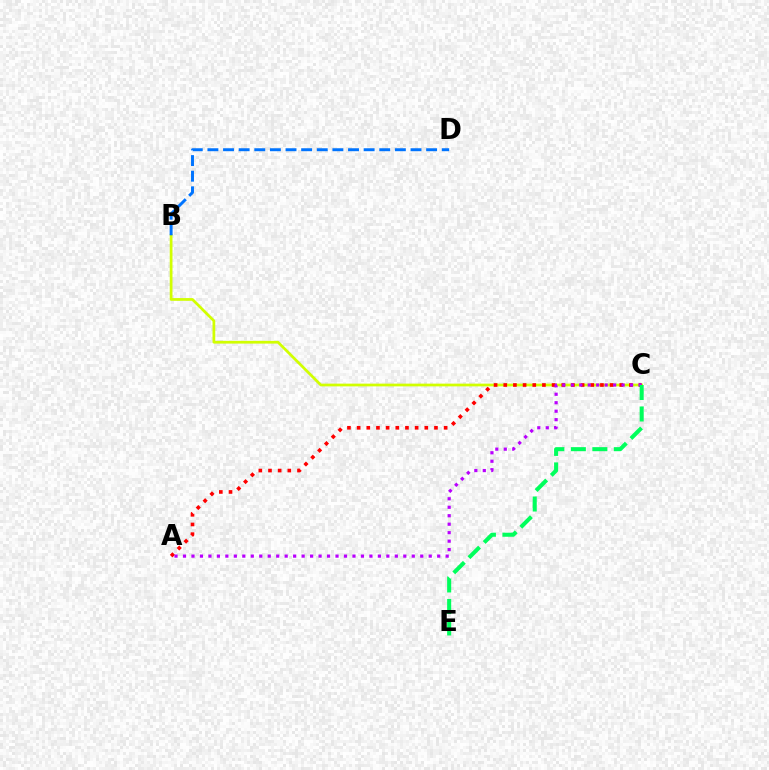{('B', 'C'): [{'color': '#d1ff00', 'line_style': 'solid', 'thickness': 1.97}], ('B', 'D'): [{'color': '#0074ff', 'line_style': 'dashed', 'thickness': 2.12}], ('A', 'C'): [{'color': '#ff0000', 'line_style': 'dotted', 'thickness': 2.63}, {'color': '#b900ff', 'line_style': 'dotted', 'thickness': 2.3}], ('C', 'E'): [{'color': '#00ff5c', 'line_style': 'dashed', 'thickness': 2.92}]}